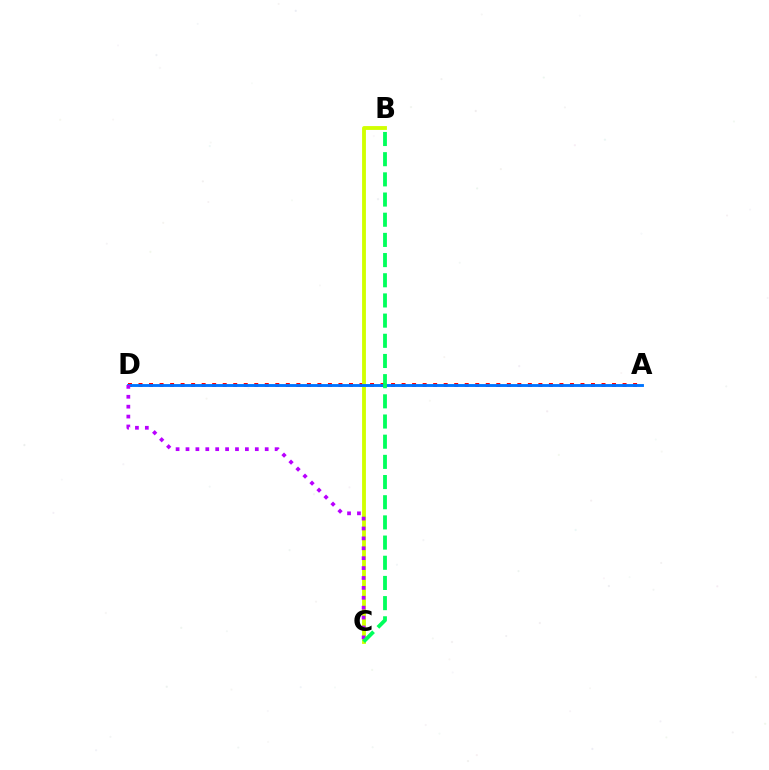{('A', 'D'): [{'color': '#ff0000', 'line_style': 'dotted', 'thickness': 2.86}, {'color': '#0074ff', 'line_style': 'solid', 'thickness': 2.07}], ('B', 'C'): [{'color': '#d1ff00', 'line_style': 'solid', 'thickness': 2.77}, {'color': '#00ff5c', 'line_style': 'dashed', 'thickness': 2.74}], ('C', 'D'): [{'color': '#b900ff', 'line_style': 'dotted', 'thickness': 2.69}]}